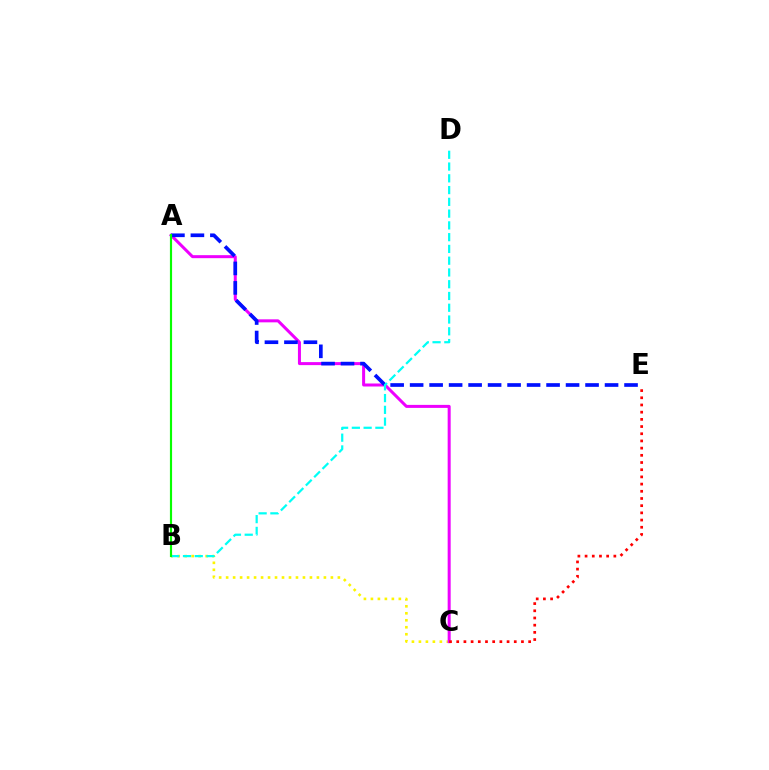{('B', 'C'): [{'color': '#fcf500', 'line_style': 'dotted', 'thickness': 1.9}], ('A', 'C'): [{'color': '#ee00ff', 'line_style': 'solid', 'thickness': 2.17}], ('C', 'E'): [{'color': '#ff0000', 'line_style': 'dotted', 'thickness': 1.95}], ('A', 'E'): [{'color': '#0010ff', 'line_style': 'dashed', 'thickness': 2.65}], ('B', 'D'): [{'color': '#00fff6', 'line_style': 'dashed', 'thickness': 1.6}], ('A', 'B'): [{'color': '#08ff00', 'line_style': 'solid', 'thickness': 1.56}]}